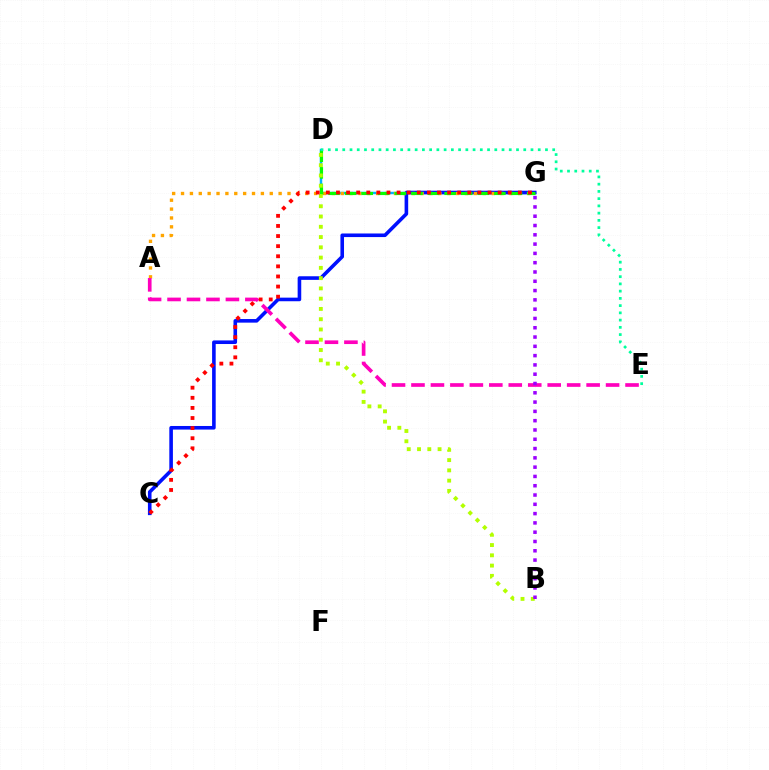{('D', 'G'): [{'color': '#00b5ff', 'line_style': 'solid', 'thickness': 1.77}, {'color': '#08ff00', 'line_style': 'dashed', 'thickness': 2.25}], ('C', 'G'): [{'color': '#0010ff', 'line_style': 'solid', 'thickness': 2.59}, {'color': '#ff0000', 'line_style': 'dotted', 'thickness': 2.74}], ('A', 'G'): [{'color': '#ffa500', 'line_style': 'dotted', 'thickness': 2.41}], ('A', 'E'): [{'color': '#ff00bd', 'line_style': 'dashed', 'thickness': 2.64}], ('B', 'D'): [{'color': '#b3ff00', 'line_style': 'dotted', 'thickness': 2.79}], ('D', 'E'): [{'color': '#00ff9d', 'line_style': 'dotted', 'thickness': 1.97}], ('B', 'G'): [{'color': '#9b00ff', 'line_style': 'dotted', 'thickness': 2.52}]}